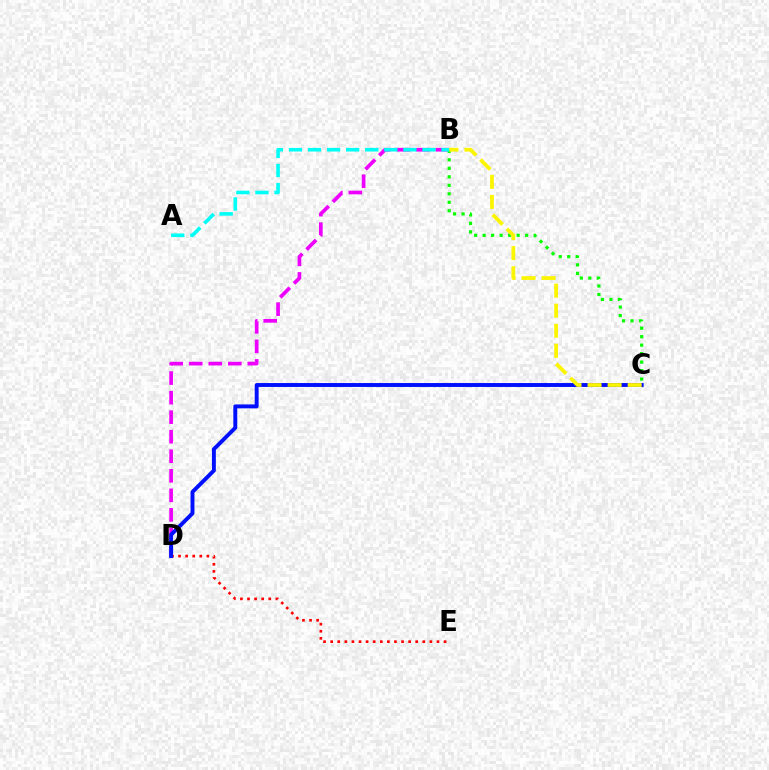{('B', 'D'): [{'color': '#ee00ff', 'line_style': 'dashed', 'thickness': 2.65}], ('D', 'E'): [{'color': '#ff0000', 'line_style': 'dotted', 'thickness': 1.93}], ('C', 'D'): [{'color': '#0010ff', 'line_style': 'solid', 'thickness': 2.82}], ('B', 'C'): [{'color': '#08ff00', 'line_style': 'dotted', 'thickness': 2.31}, {'color': '#fcf500', 'line_style': 'dashed', 'thickness': 2.72}], ('A', 'B'): [{'color': '#00fff6', 'line_style': 'dashed', 'thickness': 2.59}]}